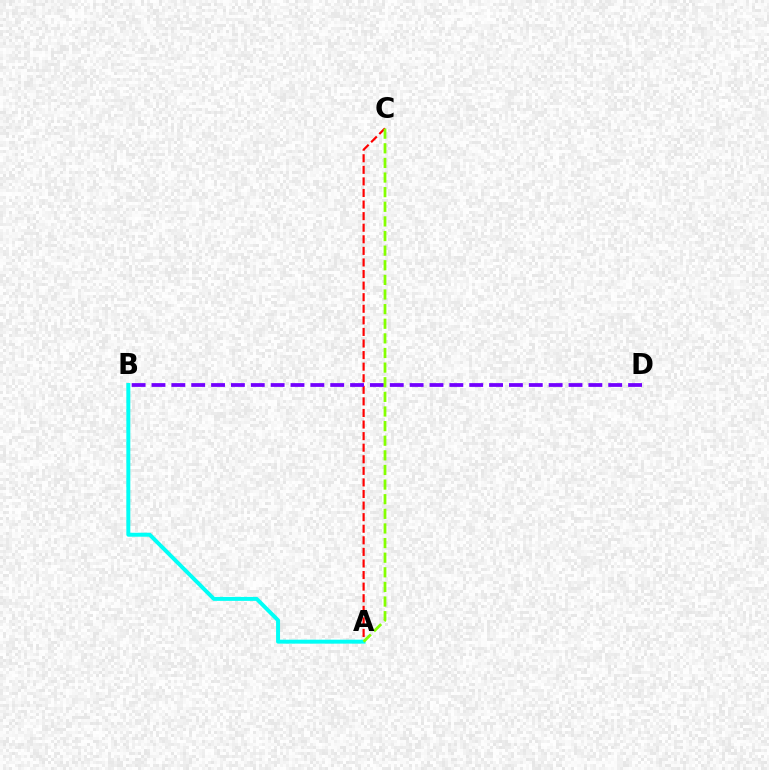{('A', 'C'): [{'color': '#ff0000', 'line_style': 'dashed', 'thickness': 1.57}, {'color': '#84ff00', 'line_style': 'dashed', 'thickness': 1.99}], ('B', 'D'): [{'color': '#7200ff', 'line_style': 'dashed', 'thickness': 2.7}], ('A', 'B'): [{'color': '#00fff6', 'line_style': 'solid', 'thickness': 2.85}]}